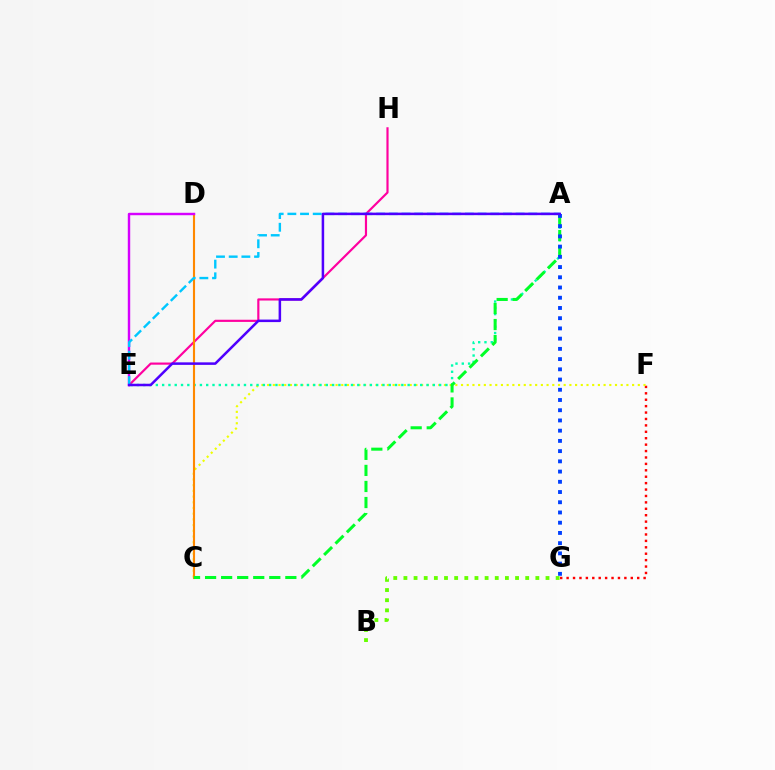{('E', 'H'): [{'color': '#ff00a0', 'line_style': 'solid', 'thickness': 1.56}], ('F', 'G'): [{'color': '#ff0000', 'line_style': 'dotted', 'thickness': 1.74}], ('C', 'F'): [{'color': '#eeff00', 'line_style': 'dotted', 'thickness': 1.55}], ('A', 'E'): [{'color': '#00ffaf', 'line_style': 'dotted', 'thickness': 1.71}, {'color': '#00c7ff', 'line_style': 'dashed', 'thickness': 1.72}, {'color': '#4f00ff', 'line_style': 'solid', 'thickness': 1.81}], ('C', 'D'): [{'color': '#ff8800', 'line_style': 'solid', 'thickness': 1.53}], ('D', 'E'): [{'color': '#d600ff', 'line_style': 'solid', 'thickness': 1.74}], ('A', 'C'): [{'color': '#00ff27', 'line_style': 'dashed', 'thickness': 2.18}], ('B', 'G'): [{'color': '#66ff00', 'line_style': 'dotted', 'thickness': 2.76}], ('A', 'G'): [{'color': '#003fff', 'line_style': 'dotted', 'thickness': 2.78}]}